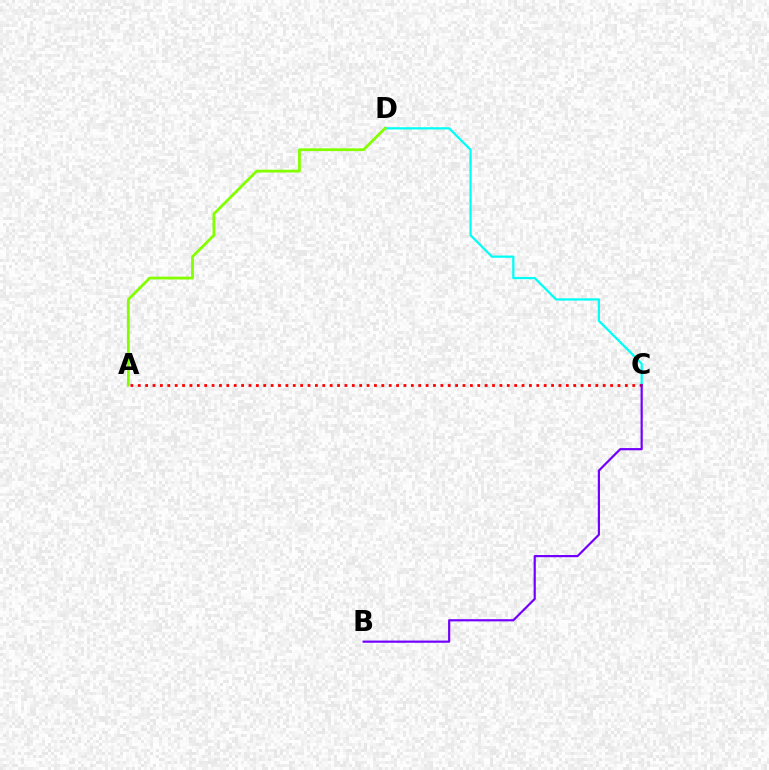{('C', 'D'): [{'color': '#00fff6', 'line_style': 'solid', 'thickness': 1.62}], ('A', 'C'): [{'color': '#ff0000', 'line_style': 'dotted', 'thickness': 2.01}], ('A', 'D'): [{'color': '#84ff00', 'line_style': 'solid', 'thickness': 2.01}], ('B', 'C'): [{'color': '#7200ff', 'line_style': 'solid', 'thickness': 1.58}]}